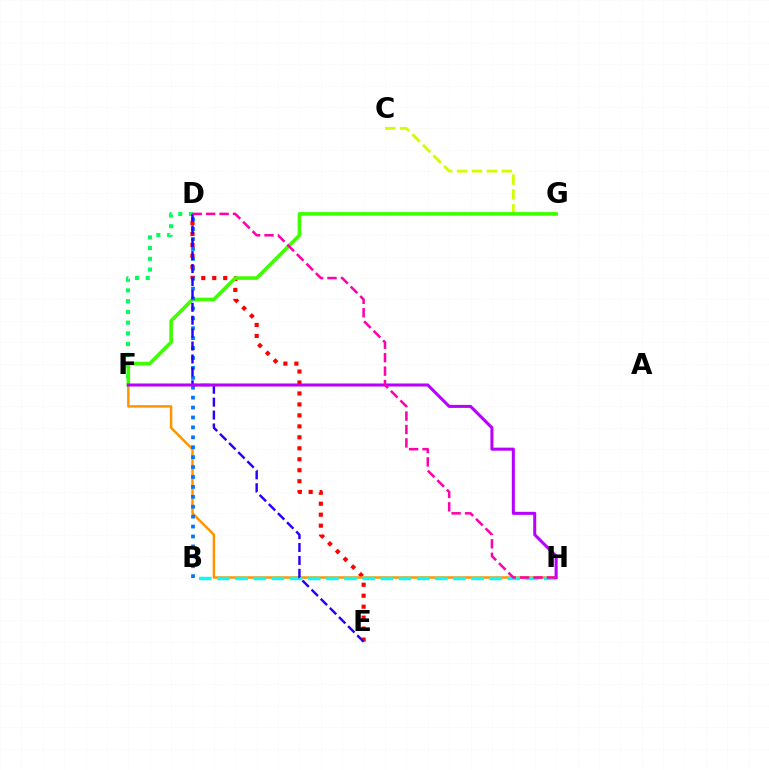{('D', 'E'): [{'color': '#ff0000', 'line_style': 'dotted', 'thickness': 2.98}, {'color': '#2500ff', 'line_style': 'dashed', 'thickness': 1.75}], ('C', 'G'): [{'color': '#d1ff00', 'line_style': 'dashed', 'thickness': 2.03}], ('D', 'F'): [{'color': '#00ff5c', 'line_style': 'dotted', 'thickness': 2.91}], ('F', 'H'): [{'color': '#ff9400', 'line_style': 'solid', 'thickness': 1.78}, {'color': '#b900ff', 'line_style': 'solid', 'thickness': 2.19}], ('F', 'G'): [{'color': '#3dff00', 'line_style': 'solid', 'thickness': 2.57}], ('B', 'H'): [{'color': '#00fff6', 'line_style': 'dashed', 'thickness': 2.47}], ('B', 'D'): [{'color': '#0074ff', 'line_style': 'dotted', 'thickness': 2.69}], ('D', 'H'): [{'color': '#ff00ac', 'line_style': 'dashed', 'thickness': 1.83}]}